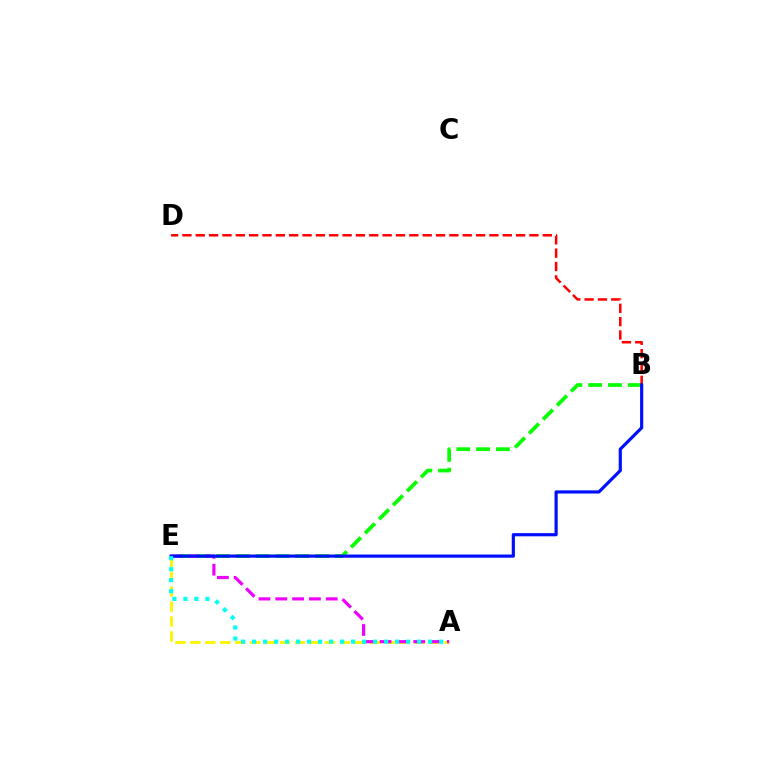{('A', 'E'): [{'color': '#fcf500', 'line_style': 'dashed', 'thickness': 2.03}, {'color': '#ee00ff', 'line_style': 'dashed', 'thickness': 2.28}, {'color': '#00fff6', 'line_style': 'dotted', 'thickness': 2.99}], ('B', 'E'): [{'color': '#08ff00', 'line_style': 'dashed', 'thickness': 2.69}, {'color': '#0010ff', 'line_style': 'solid', 'thickness': 2.29}], ('B', 'D'): [{'color': '#ff0000', 'line_style': 'dashed', 'thickness': 1.81}]}